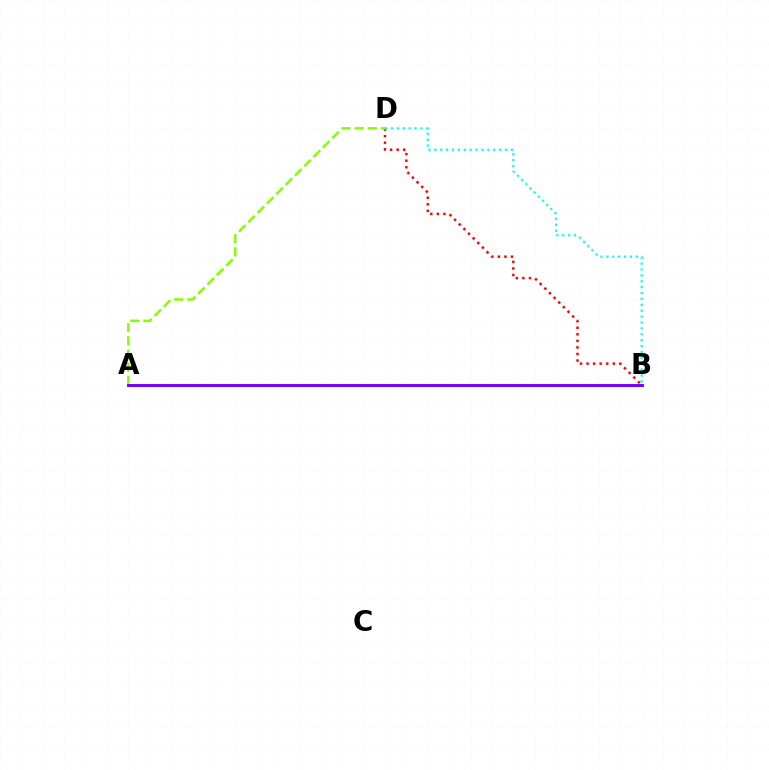{('B', 'D'): [{'color': '#ff0000', 'line_style': 'dotted', 'thickness': 1.78}, {'color': '#00fff6', 'line_style': 'dotted', 'thickness': 1.6}], ('A', 'D'): [{'color': '#84ff00', 'line_style': 'dashed', 'thickness': 1.79}], ('A', 'B'): [{'color': '#7200ff', 'line_style': 'solid', 'thickness': 2.11}]}